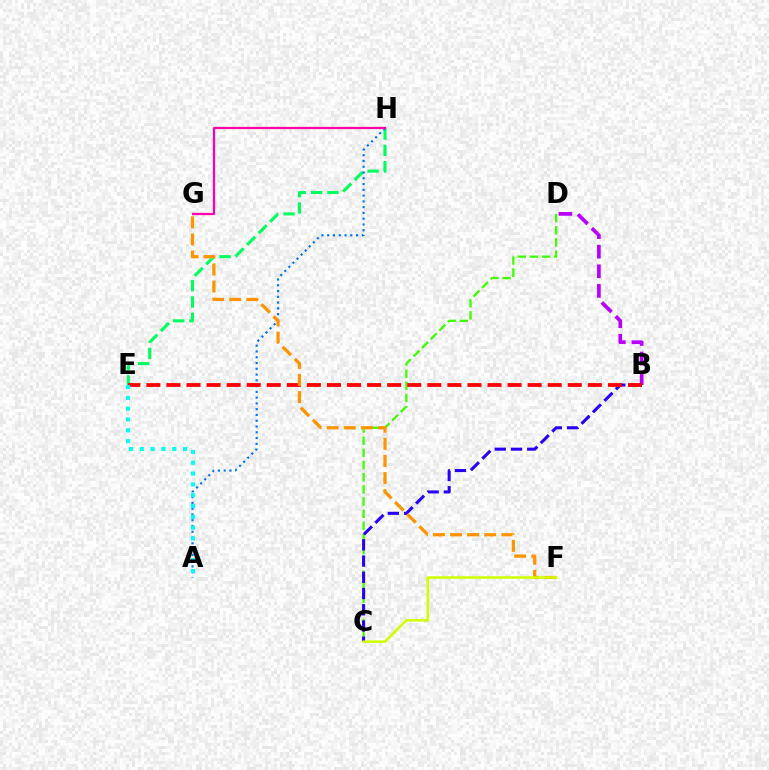{('E', 'H'): [{'color': '#00ff5c', 'line_style': 'dashed', 'thickness': 2.22}], ('C', 'D'): [{'color': '#3dff00', 'line_style': 'dashed', 'thickness': 1.65}], ('A', 'H'): [{'color': '#0074ff', 'line_style': 'dotted', 'thickness': 1.57}], ('B', 'D'): [{'color': '#b900ff', 'line_style': 'dashed', 'thickness': 2.66}], ('B', 'C'): [{'color': '#2500ff', 'line_style': 'dashed', 'thickness': 2.2}], ('B', 'E'): [{'color': '#ff0000', 'line_style': 'dashed', 'thickness': 2.73}], ('F', 'G'): [{'color': '#ff9400', 'line_style': 'dashed', 'thickness': 2.32}], ('C', 'F'): [{'color': '#d1ff00', 'line_style': 'solid', 'thickness': 1.83}], ('A', 'E'): [{'color': '#00fff6', 'line_style': 'dotted', 'thickness': 2.94}], ('G', 'H'): [{'color': '#ff00ac', 'line_style': 'solid', 'thickness': 1.62}]}